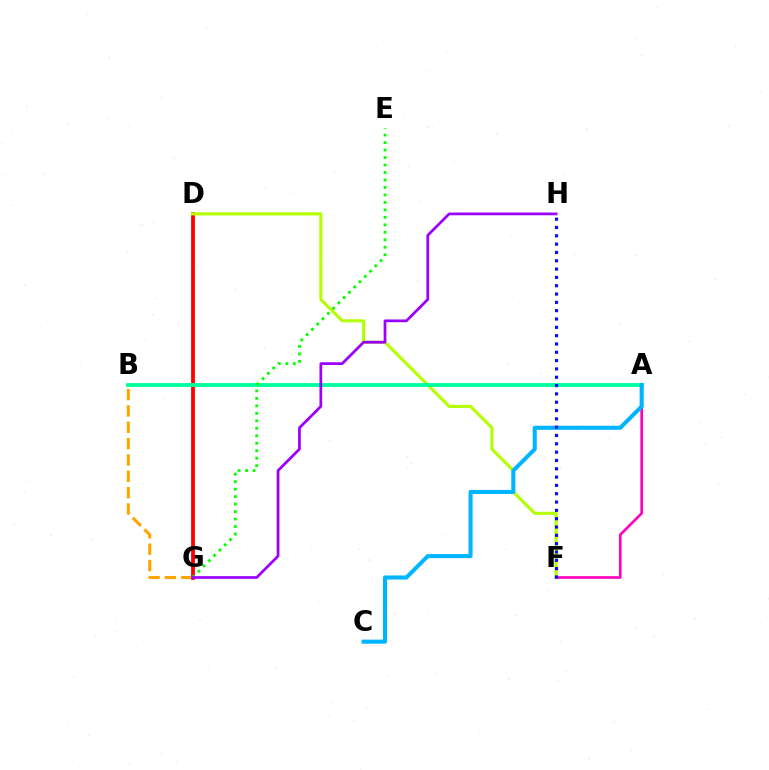{('D', 'G'): [{'color': '#ff0000', 'line_style': 'solid', 'thickness': 2.72}], ('D', 'F'): [{'color': '#b3ff00', 'line_style': 'solid', 'thickness': 2.22}], ('A', 'F'): [{'color': '#ff00bd', 'line_style': 'solid', 'thickness': 1.91}], ('A', 'B'): [{'color': '#00ff9d', 'line_style': 'solid', 'thickness': 2.78}], ('A', 'C'): [{'color': '#00b5ff', 'line_style': 'solid', 'thickness': 2.93}], ('E', 'G'): [{'color': '#08ff00', 'line_style': 'dotted', 'thickness': 2.03}], ('B', 'G'): [{'color': '#ffa500', 'line_style': 'dashed', 'thickness': 2.22}], ('F', 'H'): [{'color': '#0010ff', 'line_style': 'dotted', 'thickness': 2.26}], ('G', 'H'): [{'color': '#9b00ff', 'line_style': 'solid', 'thickness': 1.97}]}